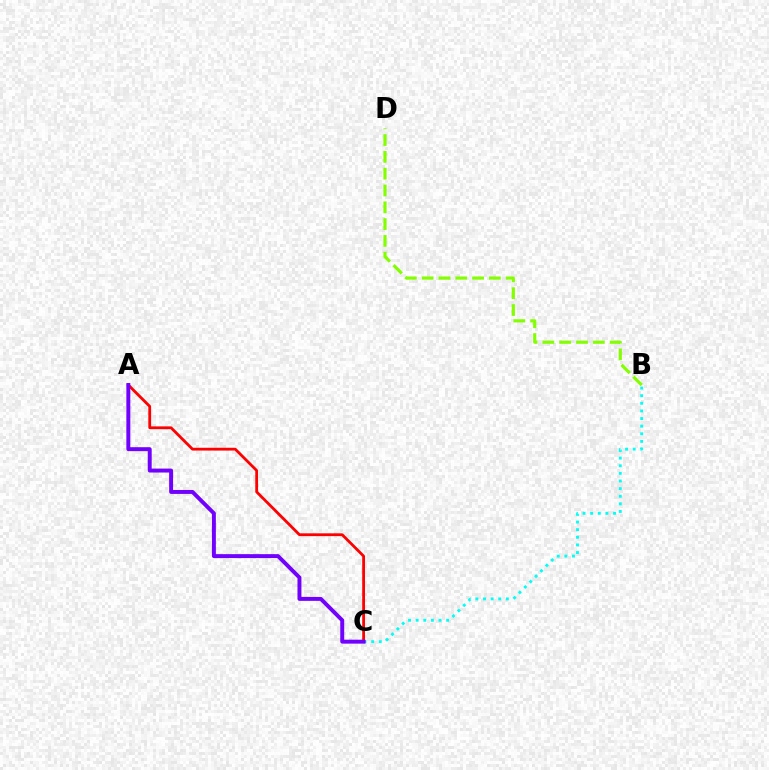{('B', 'C'): [{'color': '#00fff6', 'line_style': 'dotted', 'thickness': 2.07}], ('A', 'C'): [{'color': '#ff0000', 'line_style': 'solid', 'thickness': 2.01}, {'color': '#7200ff', 'line_style': 'solid', 'thickness': 2.84}], ('B', 'D'): [{'color': '#84ff00', 'line_style': 'dashed', 'thickness': 2.28}]}